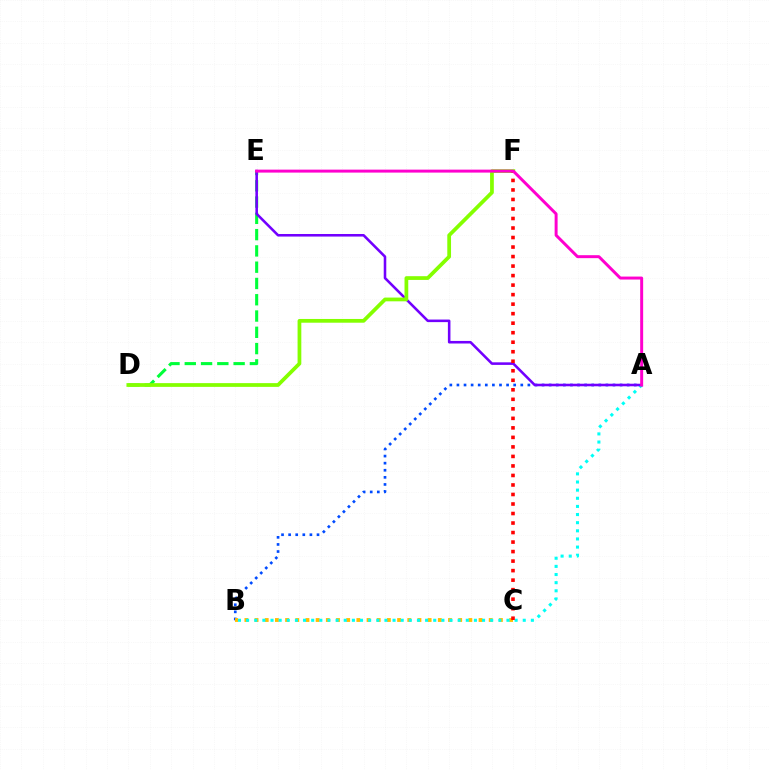{('A', 'B'): [{'color': '#004bff', 'line_style': 'dotted', 'thickness': 1.93}, {'color': '#00fff6', 'line_style': 'dotted', 'thickness': 2.21}], ('D', 'E'): [{'color': '#00ff39', 'line_style': 'dashed', 'thickness': 2.21}], ('B', 'C'): [{'color': '#ffbd00', 'line_style': 'dotted', 'thickness': 2.77}], ('A', 'E'): [{'color': '#7200ff', 'line_style': 'solid', 'thickness': 1.85}, {'color': '#ff00cf', 'line_style': 'solid', 'thickness': 2.14}], ('D', 'F'): [{'color': '#84ff00', 'line_style': 'solid', 'thickness': 2.7}], ('C', 'F'): [{'color': '#ff0000', 'line_style': 'dotted', 'thickness': 2.59}]}